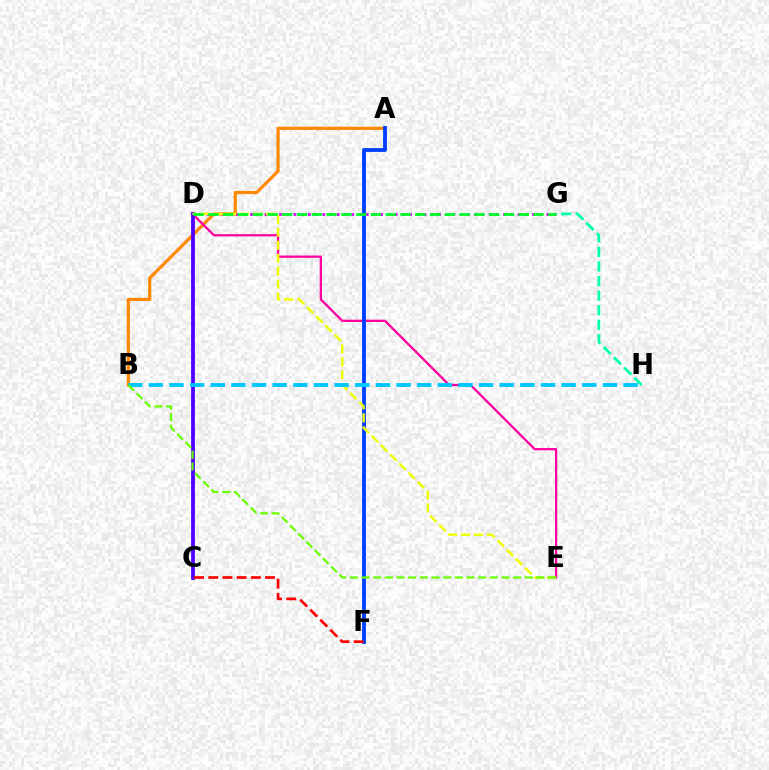{('D', 'G'): [{'color': '#d600ff', 'line_style': 'dotted', 'thickness': 1.96}, {'color': '#00ff27', 'line_style': 'dashed', 'thickness': 2.01}], ('A', 'B'): [{'color': '#ff8800', 'line_style': 'solid', 'thickness': 2.29}], ('D', 'E'): [{'color': '#ff00a0', 'line_style': 'solid', 'thickness': 1.64}, {'color': '#eeff00', 'line_style': 'dashed', 'thickness': 1.76}], ('G', 'H'): [{'color': '#00ffaf', 'line_style': 'dashed', 'thickness': 1.98}], ('A', 'F'): [{'color': '#003fff', 'line_style': 'solid', 'thickness': 2.77}], ('C', 'D'): [{'color': '#4f00ff', 'line_style': 'solid', 'thickness': 2.72}], ('B', 'H'): [{'color': '#00c7ff', 'line_style': 'dashed', 'thickness': 2.8}], ('C', 'F'): [{'color': '#ff0000', 'line_style': 'dashed', 'thickness': 1.93}], ('B', 'E'): [{'color': '#66ff00', 'line_style': 'dashed', 'thickness': 1.58}]}